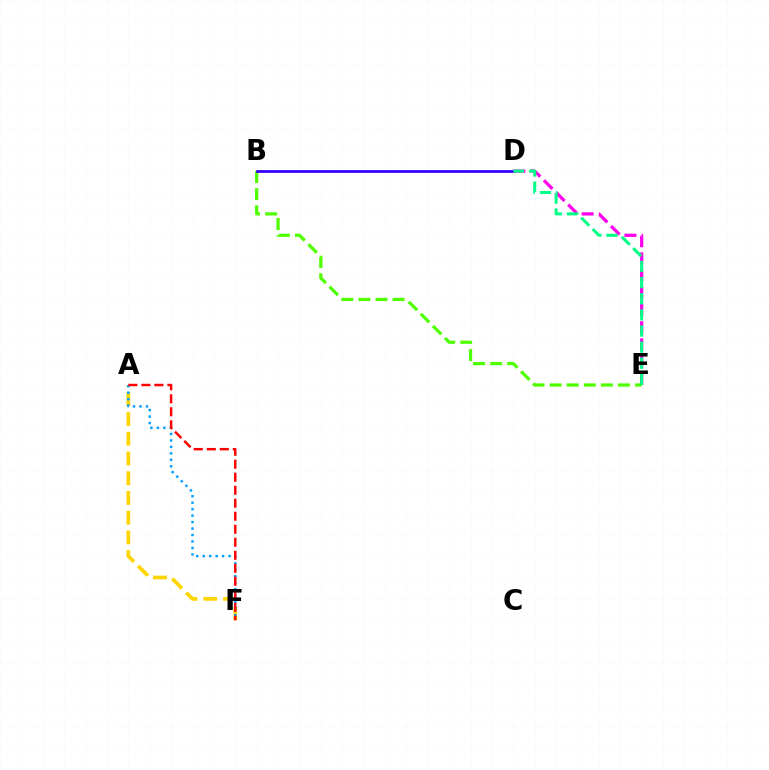{('D', 'E'): [{'color': '#ff00ed', 'line_style': 'dashed', 'thickness': 2.34}, {'color': '#00ff86', 'line_style': 'dashed', 'thickness': 2.19}], ('A', 'F'): [{'color': '#ffd500', 'line_style': 'dashed', 'thickness': 2.68}, {'color': '#009eff', 'line_style': 'dotted', 'thickness': 1.76}, {'color': '#ff0000', 'line_style': 'dashed', 'thickness': 1.77}], ('B', 'E'): [{'color': '#4fff00', 'line_style': 'dashed', 'thickness': 2.32}], ('B', 'D'): [{'color': '#3700ff', 'line_style': 'solid', 'thickness': 1.98}]}